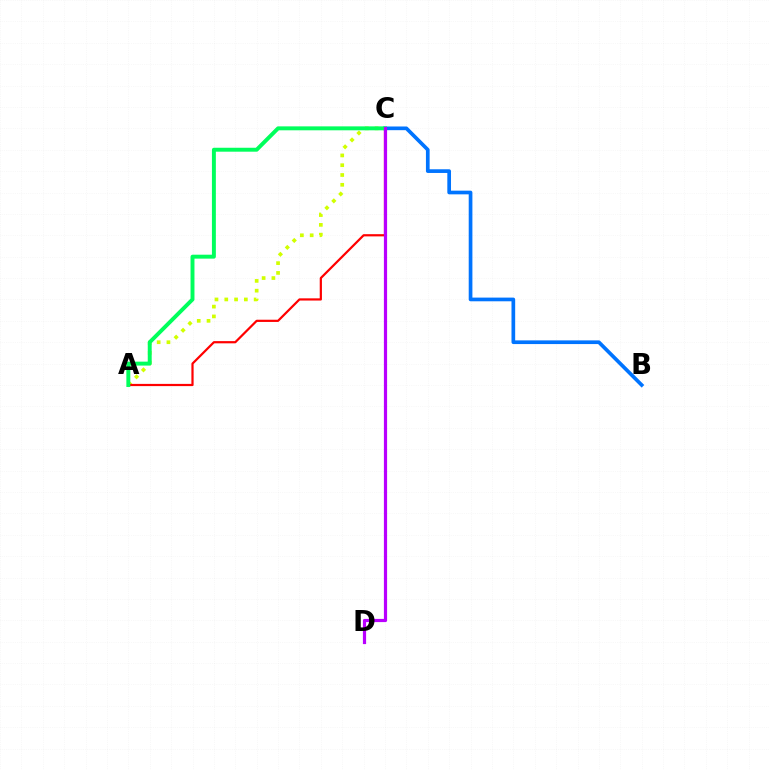{('B', 'C'): [{'color': '#0074ff', 'line_style': 'solid', 'thickness': 2.66}], ('A', 'C'): [{'color': '#d1ff00', 'line_style': 'dotted', 'thickness': 2.66}, {'color': '#ff0000', 'line_style': 'solid', 'thickness': 1.59}, {'color': '#00ff5c', 'line_style': 'solid', 'thickness': 2.83}], ('C', 'D'): [{'color': '#b900ff', 'line_style': 'solid', 'thickness': 2.3}]}